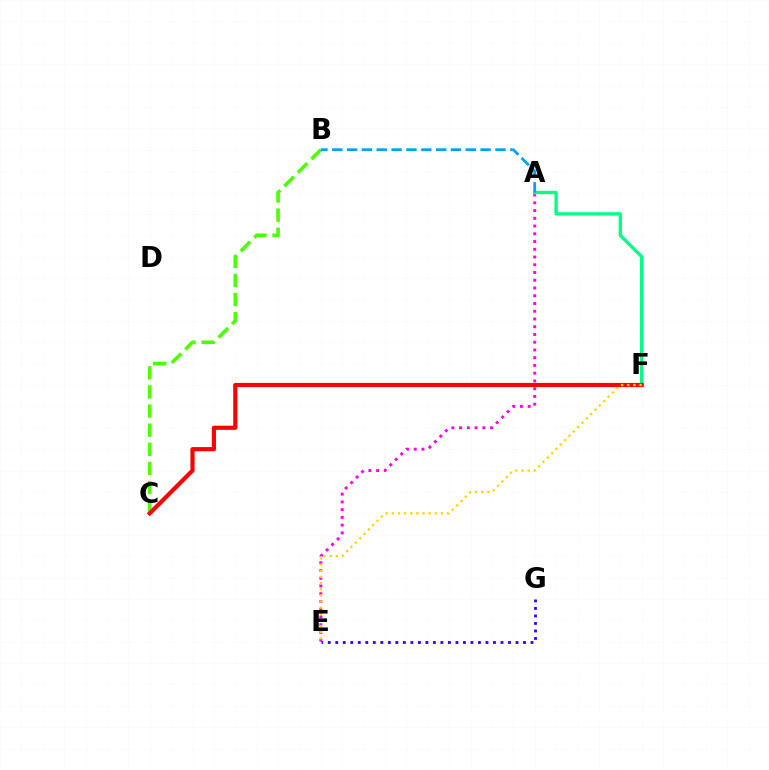{('A', 'E'): [{'color': '#ff00ed', 'line_style': 'dotted', 'thickness': 2.1}], ('B', 'C'): [{'color': '#4fff00', 'line_style': 'dashed', 'thickness': 2.6}], ('A', 'F'): [{'color': '#00ff86', 'line_style': 'solid', 'thickness': 2.42}], ('C', 'F'): [{'color': '#ff0000', 'line_style': 'solid', 'thickness': 3.0}], ('A', 'B'): [{'color': '#009eff', 'line_style': 'dashed', 'thickness': 2.02}], ('E', 'F'): [{'color': '#ffd500', 'line_style': 'dotted', 'thickness': 1.67}], ('E', 'G'): [{'color': '#3700ff', 'line_style': 'dotted', 'thickness': 2.04}]}